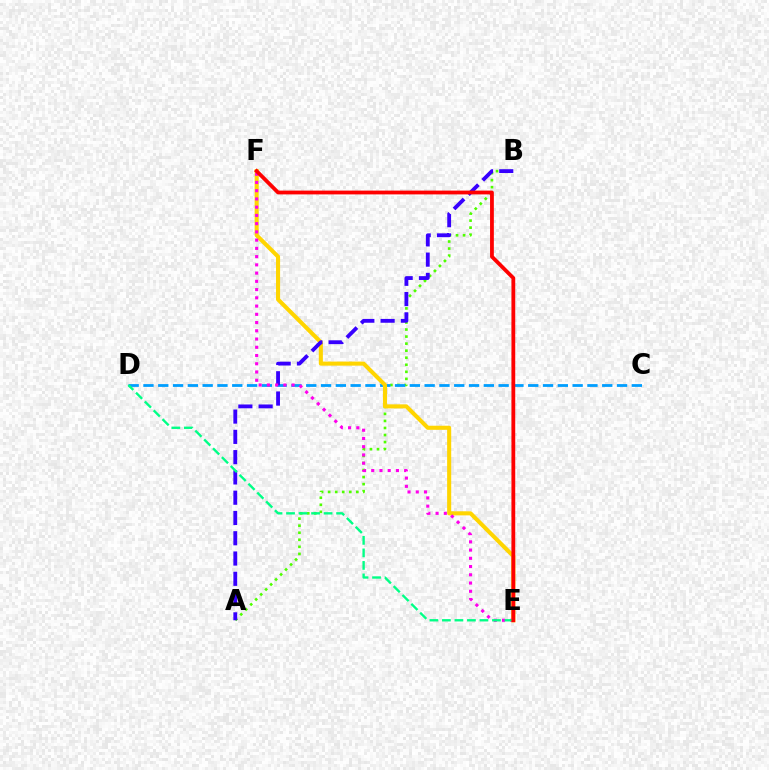{('A', 'B'): [{'color': '#4fff00', 'line_style': 'dotted', 'thickness': 1.92}, {'color': '#3700ff', 'line_style': 'dashed', 'thickness': 2.75}], ('C', 'D'): [{'color': '#009eff', 'line_style': 'dashed', 'thickness': 2.01}], ('E', 'F'): [{'color': '#ffd500', 'line_style': 'solid', 'thickness': 2.93}, {'color': '#ff00ed', 'line_style': 'dotted', 'thickness': 2.24}, {'color': '#ff0000', 'line_style': 'solid', 'thickness': 2.73}], ('D', 'E'): [{'color': '#00ff86', 'line_style': 'dashed', 'thickness': 1.7}]}